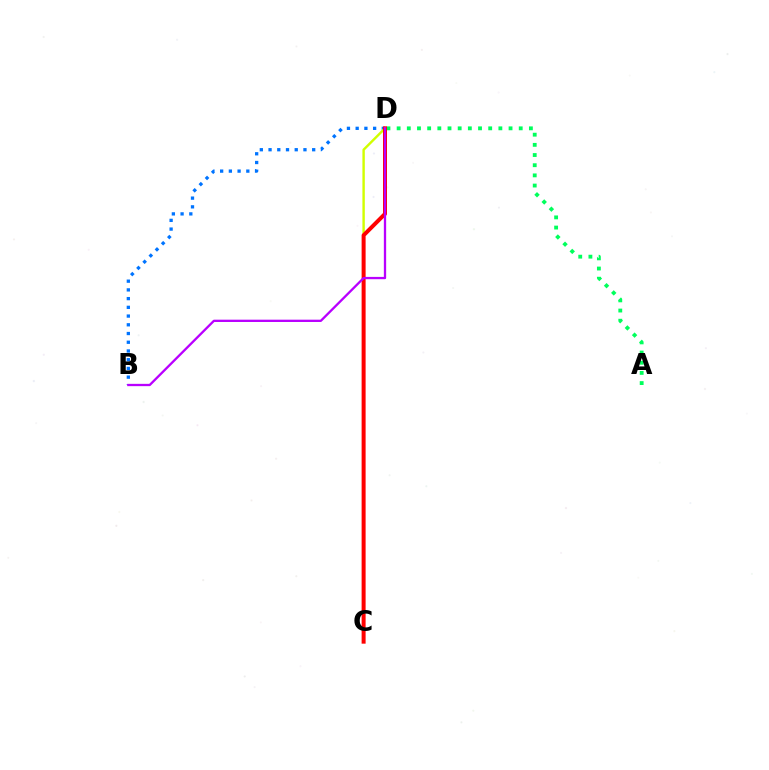{('B', 'D'): [{'color': '#0074ff', 'line_style': 'dotted', 'thickness': 2.37}, {'color': '#b900ff', 'line_style': 'solid', 'thickness': 1.66}], ('A', 'D'): [{'color': '#00ff5c', 'line_style': 'dotted', 'thickness': 2.76}], ('C', 'D'): [{'color': '#d1ff00', 'line_style': 'solid', 'thickness': 1.74}, {'color': '#ff0000', 'line_style': 'solid', 'thickness': 2.88}]}